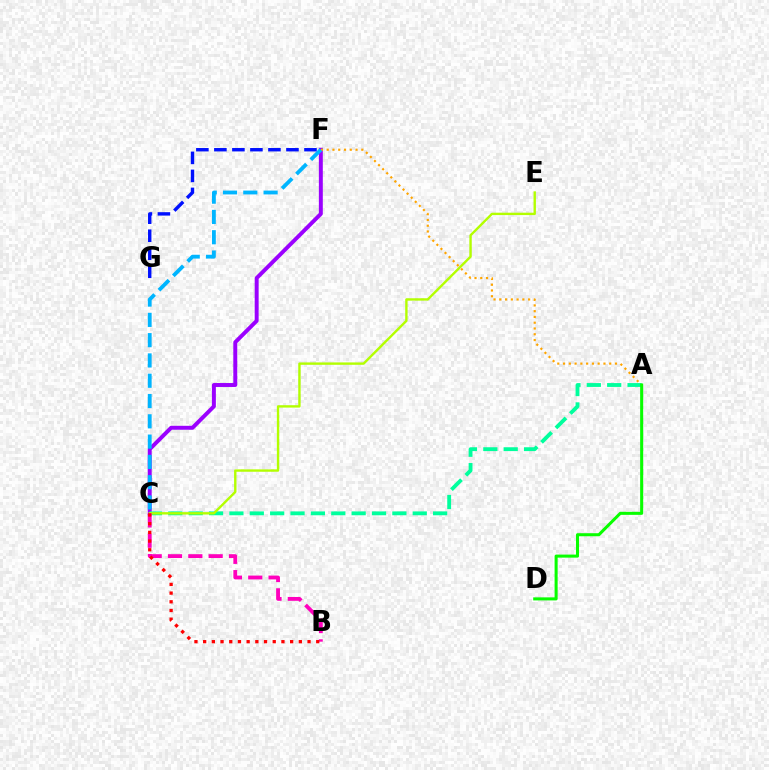{('C', 'F'): [{'color': '#9b00ff', 'line_style': 'solid', 'thickness': 2.84}, {'color': '#00b5ff', 'line_style': 'dashed', 'thickness': 2.76}], ('A', 'F'): [{'color': '#ffa500', 'line_style': 'dotted', 'thickness': 1.57}], ('F', 'G'): [{'color': '#0010ff', 'line_style': 'dashed', 'thickness': 2.45}], ('A', 'C'): [{'color': '#00ff9d', 'line_style': 'dashed', 'thickness': 2.77}], ('C', 'E'): [{'color': '#b3ff00', 'line_style': 'solid', 'thickness': 1.72}], ('B', 'C'): [{'color': '#ff00bd', 'line_style': 'dashed', 'thickness': 2.76}, {'color': '#ff0000', 'line_style': 'dotted', 'thickness': 2.36}], ('A', 'D'): [{'color': '#08ff00', 'line_style': 'solid', 'thickness': 2.19}]}